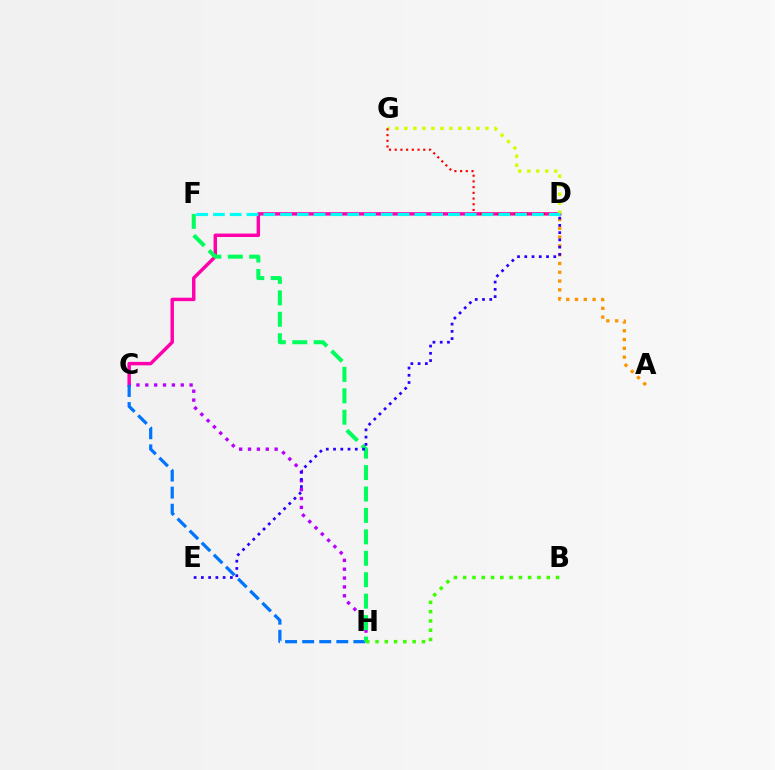{('C', 'D'): [{'color': '#ff00ac', 'line_style': 'solid', 'thickness': 2.48}], ('D', 'G'): [{'color': '#d1ff00', 'line_style': 'dotted', 'thickness': 2.45}, {'color': '#ff0000', 'line_style': 'dotted', 'thickness': 1.55}], ('C', 'H'): [{'color': '#b900ff', 'line_style': 'dotted', 'thickness': 2.41}, {'color': '#0074ff', 'line_style': 'dashed', 'thickness': 2.32}], ('A', 'D'): [{'color': '#ff9400', 'line_style': 'dotted', 'thickness': 2.39}], ('F', 'H'): [{'color': '#00ff5c', 'line_style': 'dashed', 'thickness': 2.91}], ('B', 'H'): [{'color': '#3dff00', 'line_style': 'dotted', 'thickness': 2.52}], ('D', 'F'): [{'color': '#00fff6', 'line_style': 'dashed', 'thickness': 2.28}], ('D', 'E'): [{'color': '#2500ff', 'line_style': 'dotted', 'thickness': 1.97}]}